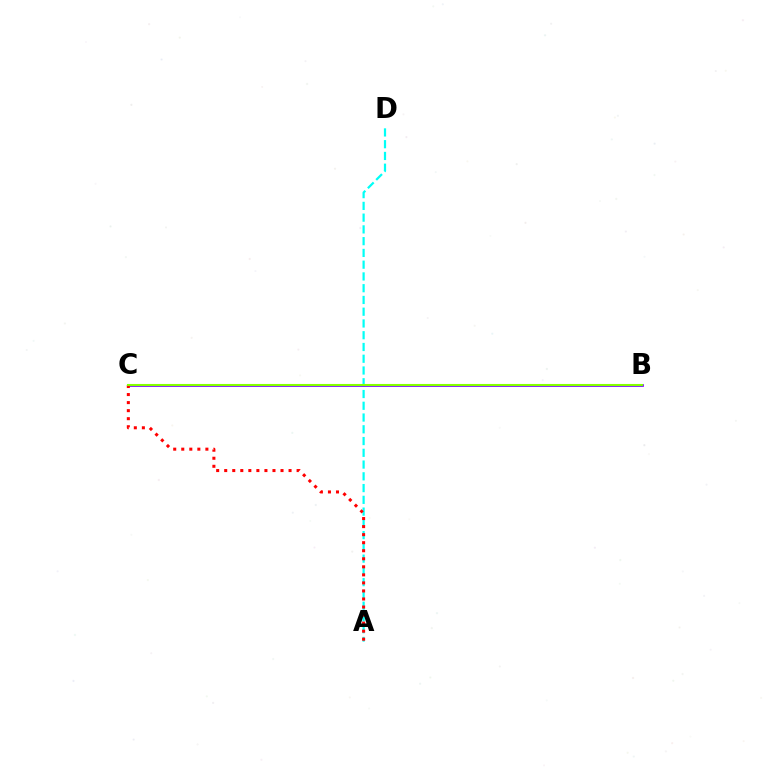{('A', 'D'): [{'color': '#00fff6', 'line_style': 'dashed', 'thickness': 1.6}], ('B', 'C'): [{'color': '#7200ff', 'line_style': 'solid', 'thickness': 1.94}, {'color': '#84ff00', 'line_style': 'solid', 'thickness': 1.5}], ('A', 'C'): [{'color': '#ff0000', 'line_style': 'dotted', 'thickness': 2.19}]}